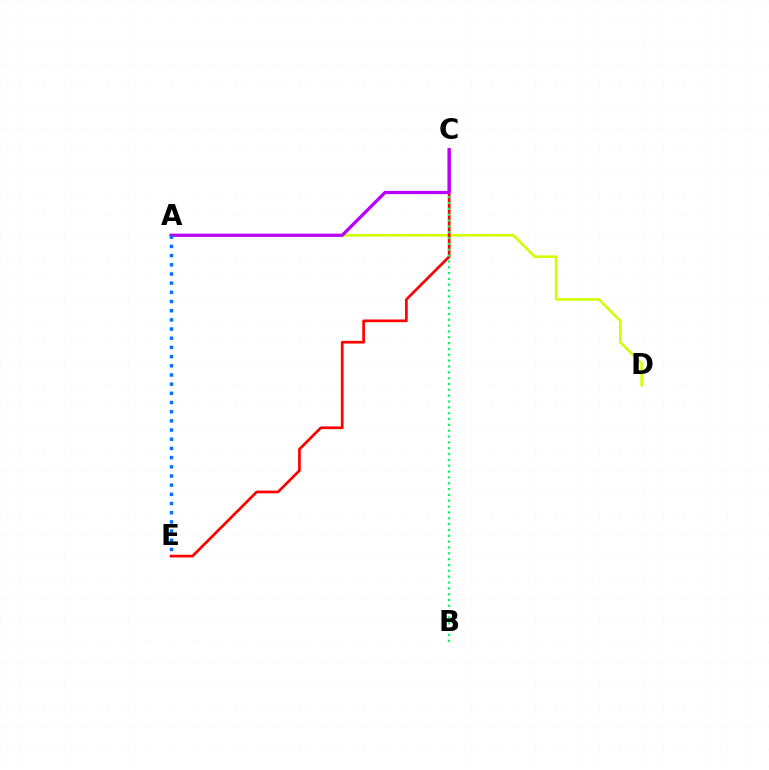{('A', 'D'): [{'color': '#d1ff00', 'line_style': 'solid', 'thickness': 1.86}], ('C', 'E'): [{'color': '#ff0000', 'line_style': 'solid', 'thickness': 1.94}], ('B', 'C'): [{'color': '#00ff5c', 'line_style': 'dotted', 'thickness': 1.59}], ('A', 'C'): [{'color': '#b900ff', 'line_style': 'solid', 'thickness': 2.34}], ('A', 'E'): [{'color': '#0074ff', 'line_style': 'dotted', 'thickness': 2.49}]}